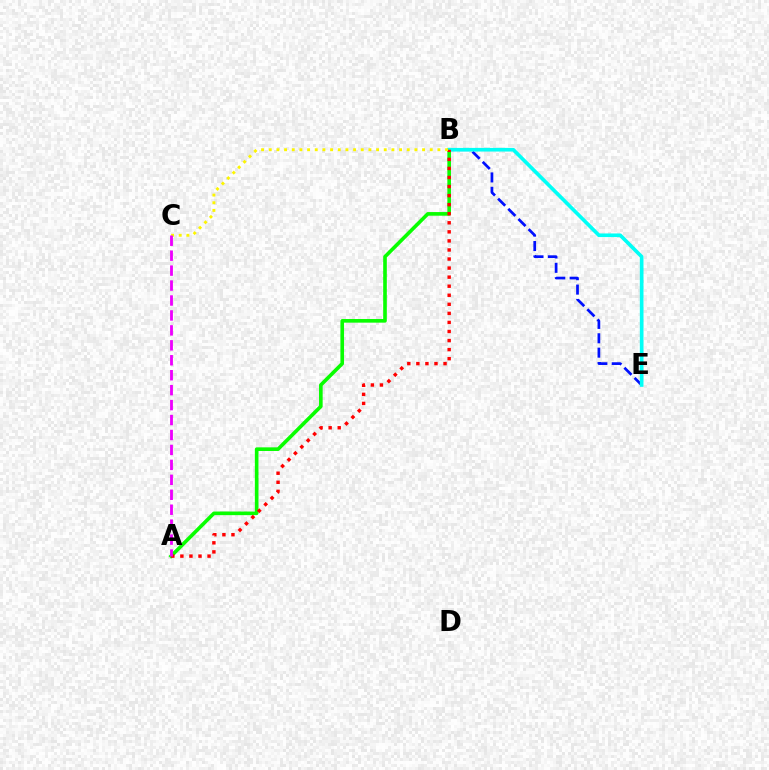{('B', 'E'): [{'color': '#0010ff', 'line_style': 'dashed', 'thickness': 1.95}, {'color': '#00fff6', 'line_style': 'solid', 'thickness': 2.63}], ('A', 'B'): [{'color': '#08ff00', 'line_style': 'solid', 'thickness': 2.61}, {'color': '#ff0000', 'line_style': 'dotted', 'thickness': 2.46}], ('B', 'C'): [{'color': '#fcf500', 'line_style': 'dotted', 'thickness': 2.08}], ('A', 'C'): [{'color': '#ee00ff', 'line_style': 'dashed', 'thickness': 2.03}]}